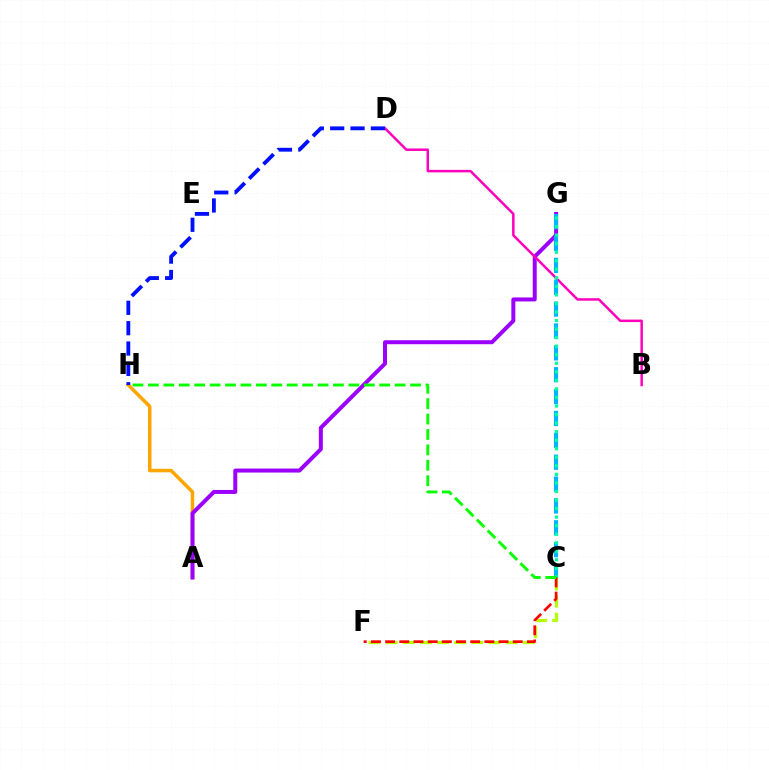{('C', 'F'): [{'color': '#b3ff00', 'line_style': 'dashed', 'thickness': 2.33}, {'color': '#ff0000', 'line_style': 'dashed', 'thickness': 1.93}], ('A', 'H'): [{'color': '#ffa500', 'line_style': 'solid', 'thickness': 2.52}], ('A', 'G'): [{'color': '#9b00ff', 'line_style': 'solid', 'thickness': 2.87}], ('B', 'D'): [{'color': '#ff00bd', 'line_style': 'solid', 'thickness': 1.79}], ('C', 'G'): [{'color': '#00b5ff', 'line_style': 'dashed', 'thickness': 2.97}, {'color': '#00ff9d', 'line_style': 'dotted', 'thickness': 2.32}], ('C', 'H'): [{'color': '#08ff00', 'line_style': 'dashed', 'thickness': 2.09}], ('D', 'H'): [{'color': '#0010ff', 'line_style': 'dashed', 'thickness': 2.77}]}